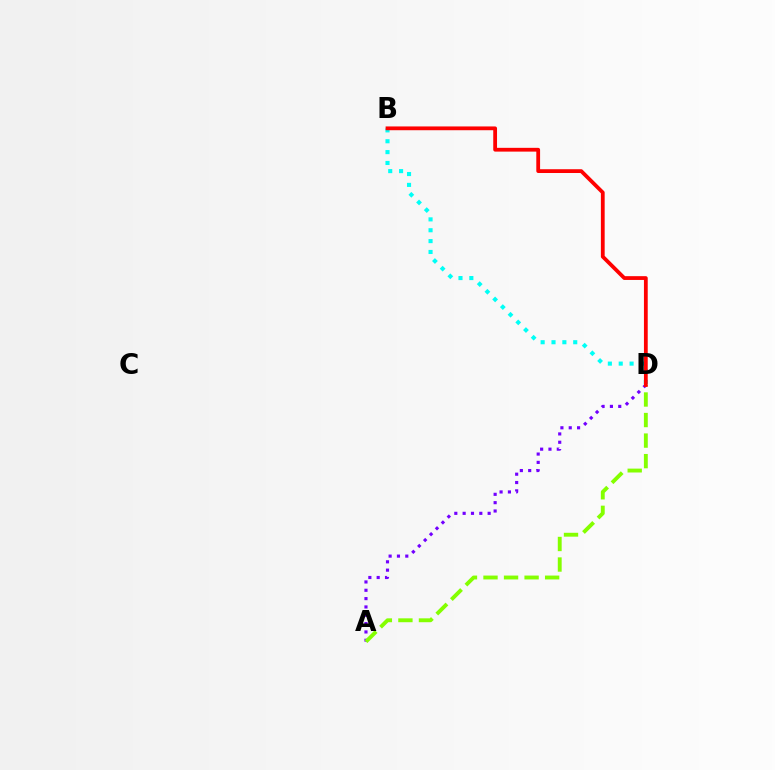{('A', 'D'): [{'color': '#7200ff', 'line_style': 'dotted', 'thickness': 2.26}, {'color': '#84ff00', 'line_style': 'dashed', 'thickness': 2.79}], ('B', 'D'): [{'color': '#00fff6', 'line_style': 'dotted', 'thickness': 2.95}, {'color': '#ff0000', 'line_style': 'solid', 'thickness': 2.72}]}